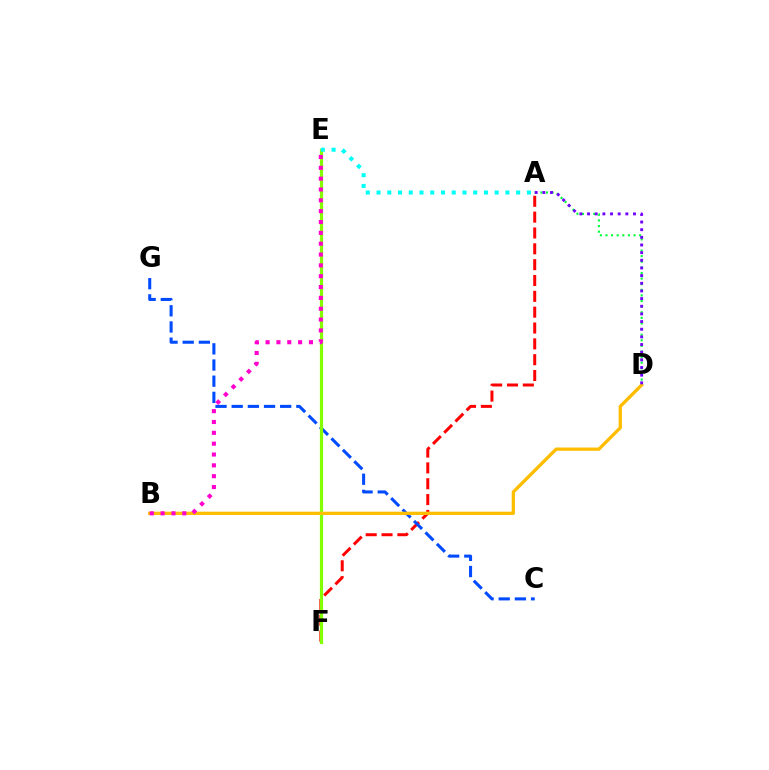{('A', 'D'): [{'color': '#00ff39', 'line_style': 'dotted', 'thickness': 1.52}, {'color': '#7200ff', 'line_style': 'dotted', 'thickness': 2.08}], ('A', 'F'): [{'color': '#ff0000', 'line_style': 'dashed', 'thickness': 2.15}], ('C', 'G'): [{'color': '#004bff', 'line_style': 'dashed', 'thickness': 2.2}], ('E', 'F'): [{'color': '#84ff00', 'line_style': 'solid', 'thickness': 2.32}], ('B', 'D'): [{'color': '#ffbd00', 'line_style': 'solid', 'thickness': 2.36}], ('A', 'E'): [{'color': '#00fff6', 'line_style': 'dotted', 'thickness': 2.92}], ('B', 'E'): [{'color': '#ff00cf', 'line_style': 'dotted', 'thickness': 2.95}]}